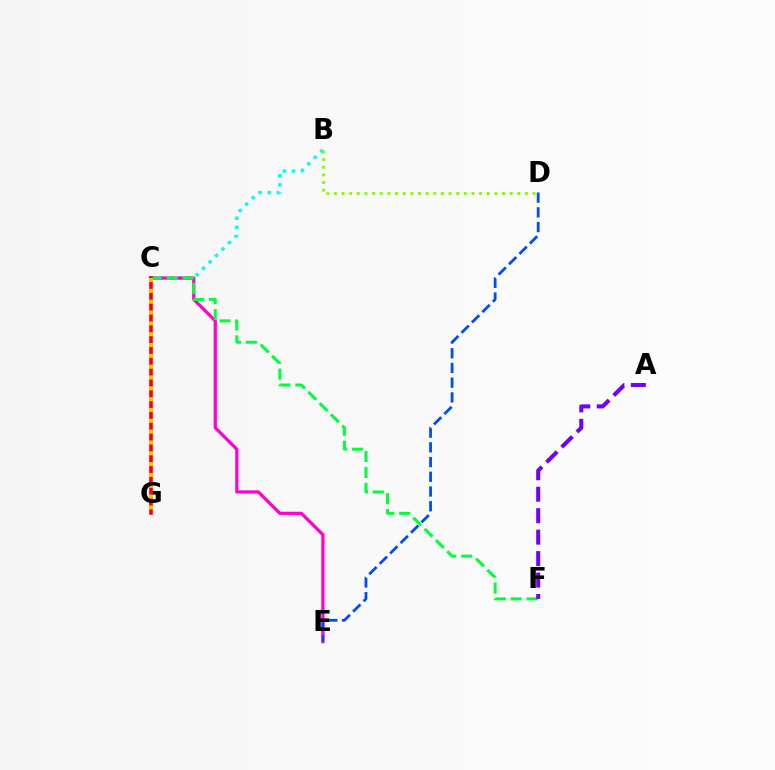{('B', 'C'): [{'color': '#00fff6', 'line_style': 'dotted', 'thickness': 2.48}], ('C', 'E'): [{'color': '#ff00cf', 'line_style': 'solid', 'thickness': 2.31}], ('C', 'F'): [{'color': '#00ff39', 'line_style': 'dashed', 'thickness': 2.16}], ('C', 'G'): [{'color': '#ff0000', 'line_style': 'solid', 'thickness': 2.61}, {'color': '#ffbd00', 'line_style': 'dotted', 'thickness': 2.94}], ('D', 'E'): [{'color': '#004bff', 'line_style': 'dashed', 'thickness': 2.0}], ('B', 'D'): [{'color': '#84ff00', 'line_style': 'dotted', 'thickness': 2.08}], ('A', 'F'): [{'color': '#7200ff', 'line_style': 'dashed', 'thickness': 2.92}]}